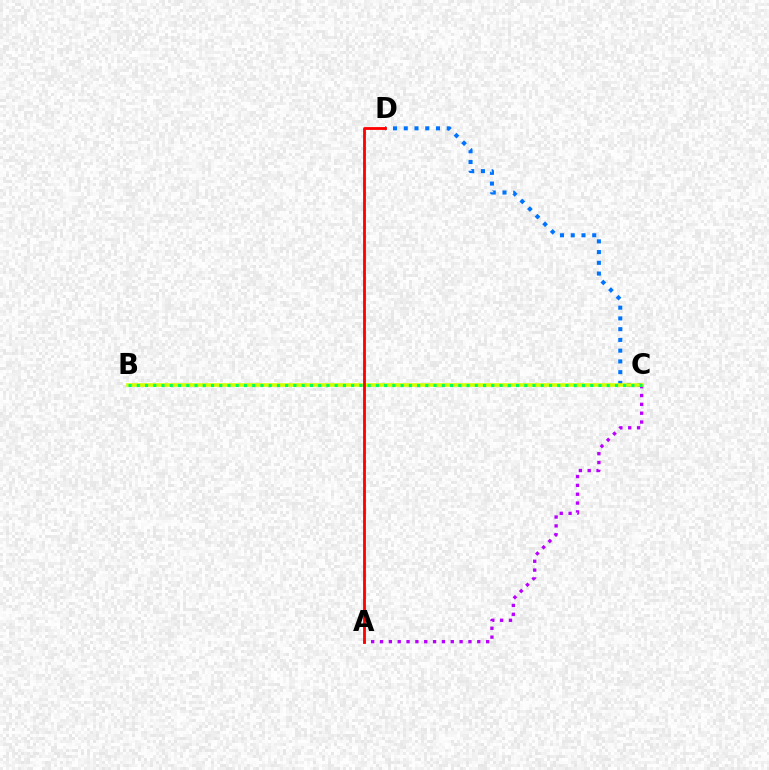{('A', 'C'): [{'color': '#b900ff', 'line_style': 'dotted', 'thickness': 2.4}], ('C', 'D'): [{'color': '#0074ff', 'line_style': 'dotted', 'thickness': 2.92}], ('B', 'C'): [{'color': '#d1ff00', 'line_style': 'solid', 'thickness': 2.58}, {'color': '#00ff5c', 'line_style': 'dotted', 'thickness': 2.24}], ('A', 'D'): [{'color': '#ff0000', 'line_style': 'solid', 'thickness': 2.02}]}